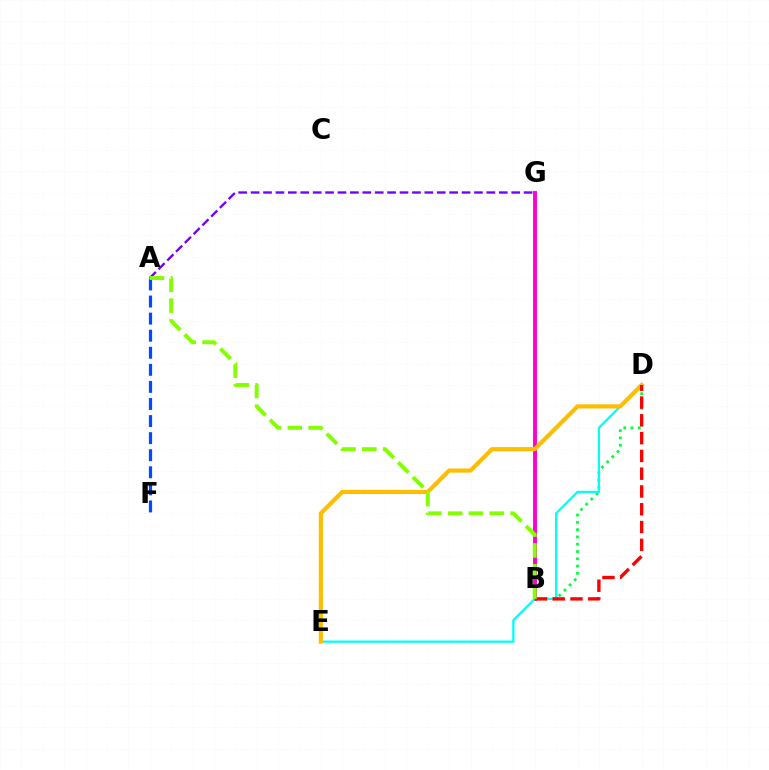{('B', 'D'): [{'color': '#00ff39', 'line_style': 'dotted', 'thickness': 1.98}, {'color': '#ff0000', 'line_style': 'dashed', 'thickness': 2.42}], ('A', 'G'): [{'color': '#7200ff', 'line_style': 'dashed', 'thickness': 1.69}], ('B', 'G'): [{'color': '#ff00cf', 'line_style': 'solid', 'thickness': 2.8}], ('D', 'E'): [{'color': '#00fff6', 'line_style': 'solid', 'thickness': 1.63}, {'color': '#ffbd00', 'line_style': 'solid', 'thickness': 3.0}], ('A', 'F'): [{'color': '#004bff', 'line_style': 'dashed', 'thickness': 2.32}], ('A', 'B'): [{'color': '#84ff00', 'line_style': 'dashed', 'thickness': 2.83}]}